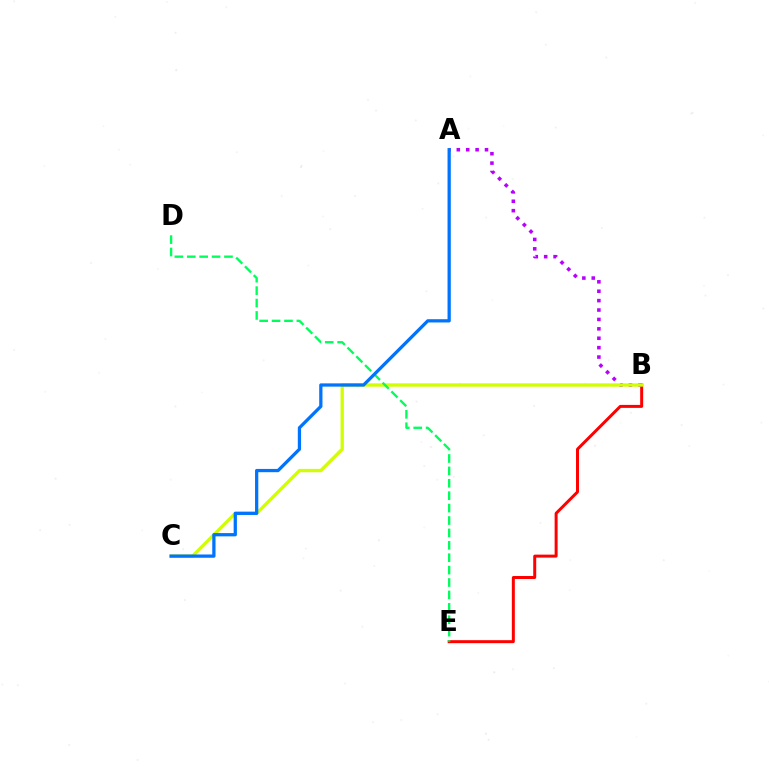{('B', 'E'): [{'color': '#ff0000', 'line_style': 'solid', 'thickness': 2.15}], ('A', 'B'): [{'color': '#b900ff', 'line_style': 'dotted', 'thickness': 2.55}], ('B', 'C'): [{'color': '#d1ff00', 'line_style': 'solid', 'thickness': 2.4}], ('D', 'E'): [{'color': '#00ff5c', 'line_style': 'dashed', 'thickness': 1.69}], ('A', 'C'): [{'color': '#0074ff', 'line_style': 'solid', 'thickness': 2.35}]}